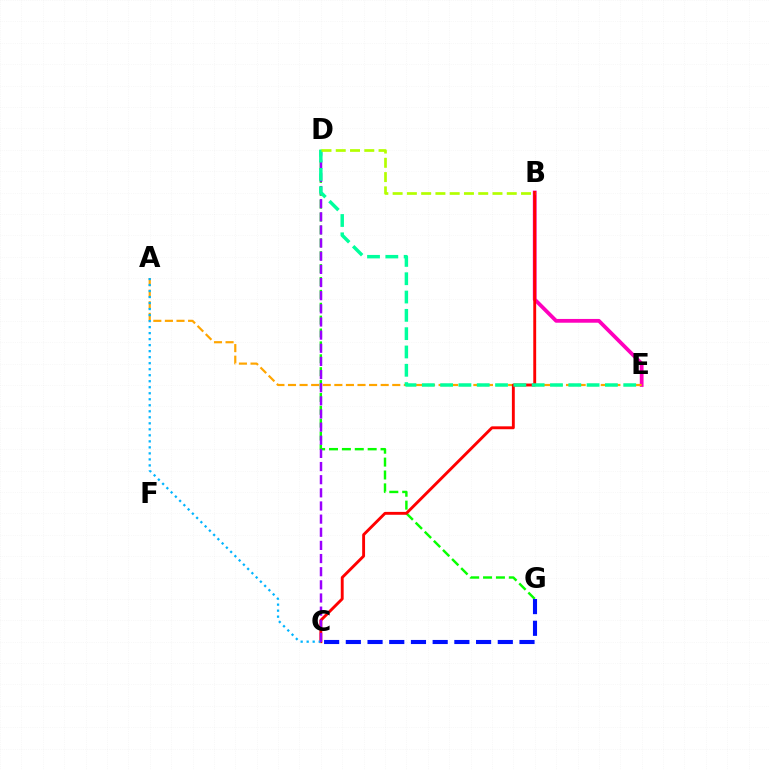{('D', 'G'): [{'color': '#08ff00', 'line_style': 'dashed', 'thickness': 1.75}], ('B', 'E'): [{'color': '#ff00bd', 'line_style': 'solid', 'thickness': 2.72}], ('A', 'E'): [{'color': '#ffa500', 'line_style': 'dashed', 'thickness': 1.57}], ('B', 'C'): [{'color': '#ff0000', 'line_style': 'solid', 'thickness': 2.08}], ('A', 'C'): [{'color': '#00b5ff', 'line_style': 'dotted', 'thickness': 1.63}], ('C', 'D'): [{'color': '#9b00ff', 'line_style': 'dashed', 'thickness': 1.79}], ('C', 'G'): [{'color': '#0010ff', 'line_style': 'dashed', 'thickness': 2.95}], ('D', 'E'): [{'color': '#00ff9d', 'line_style': 'dashed', 'thickness': 2.49}], ('B', 'D'): [{'color': '#b3ff00', 'line_style': 'dashed', 'thickness': 1.94}]}